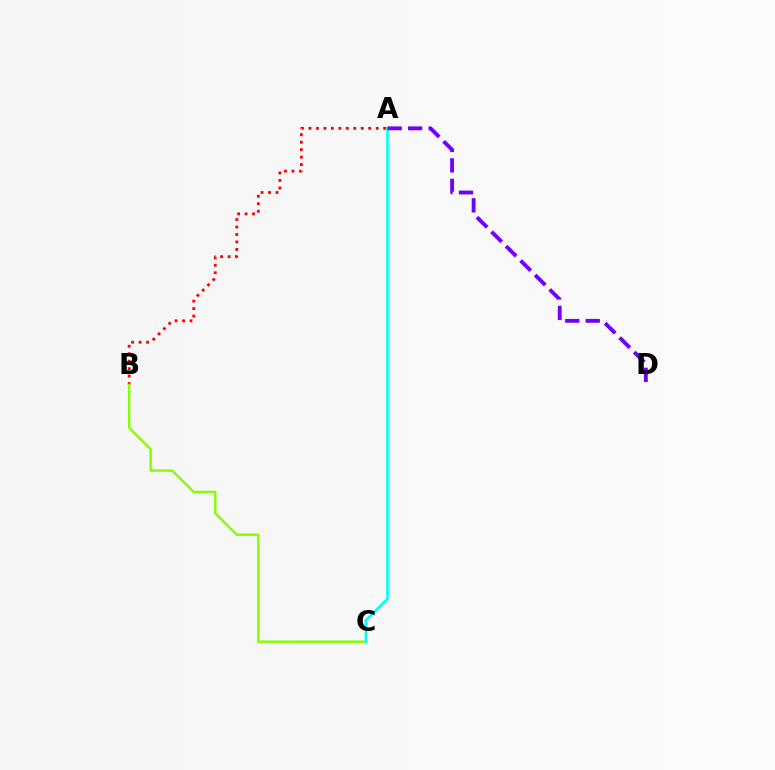{('A', 'B'): [{'color': '#ff0000', 'line_style': 'dotted', 'thickness': 2.03}], ('B', 'C'): [{'color': '#84ff00', 'line_style': 'solid', 'thickness': 1.73}], ('A', 'C'): [{'color': '#00fff6', 'line_style': 'solid', 'thickness': 1.88}], ('A', 'D'): [{'color': '#7200ff', 'line_style': 'dashed', 'thickness': 2.78}]}